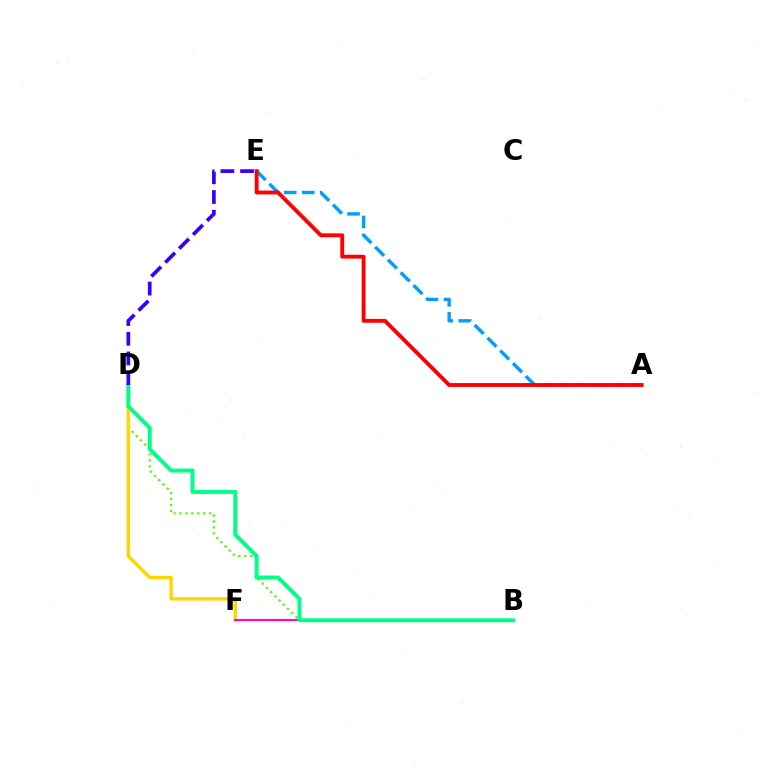{('B', 'D'): [{'color': '#4fff00', 'line_style': 'dotted', 'thickness': 1.61}, {'color': '#00ff86', 'line_style': 'solid', 'thickness': 2.85}], ('A', 'E'): [{'color': '#009eff', 'line_style': 'dashed', 'thickness': 2.45}, {'color': '#ff0000', 'line_style': 'solid', 'thickness': 2.79}], ('D', 'F'): [{'color': '#ffd500', 'line_style': 'solid', 'thickness': 2.43}], ('B', 'F'): [{'color': '#ff00ed', 'line_style': 'solid', 'thickness': 1.54}], ('D', 'E'): [{'color': '#3700ff', 'line_style': 'dashed', 'thickness': 2.67}]}